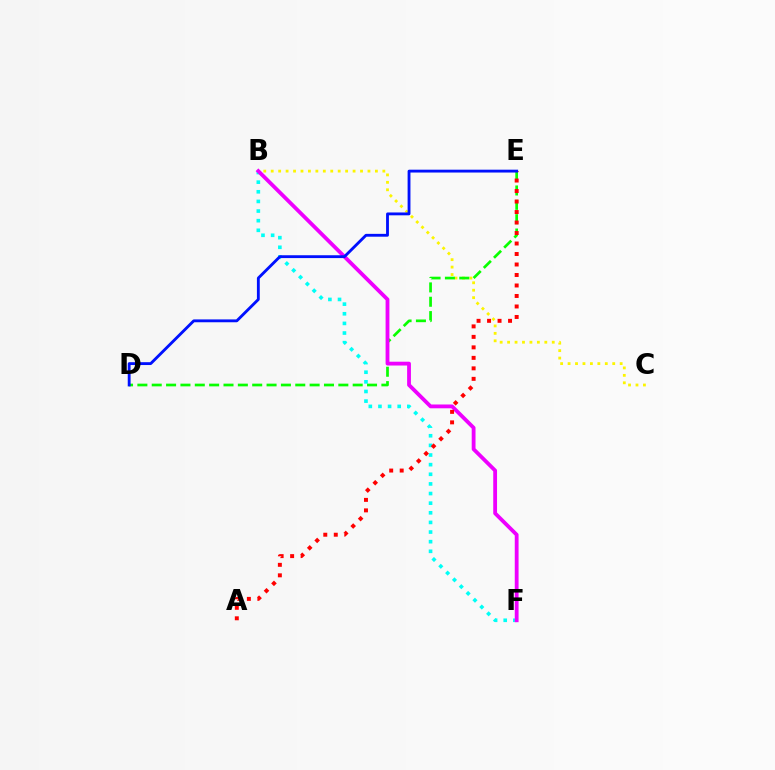{('B', 'C'): [{'color': '#fcf500', 'line_style': 'dotted', 'thickness': 2.02}], ('B', 'F'): [{'color': '#00fff6', 'line_style': 'dotted', 'thickness': 2.62}, {'color': '#ee00ff', 'line_style': 'solid', 'thickness': 2.74}], ('D', 'E'): [{'color': '#08ff00', 'line_style': 'dashed', 'thickness': 1.95}, {'color': '#0010ff', 'line_style': 'solid', 'thickness': 2.05}], ('A', 'E'): [{'color': '#ff0000', 'line_style': 'dotted', 'thickness': 2.85}]}